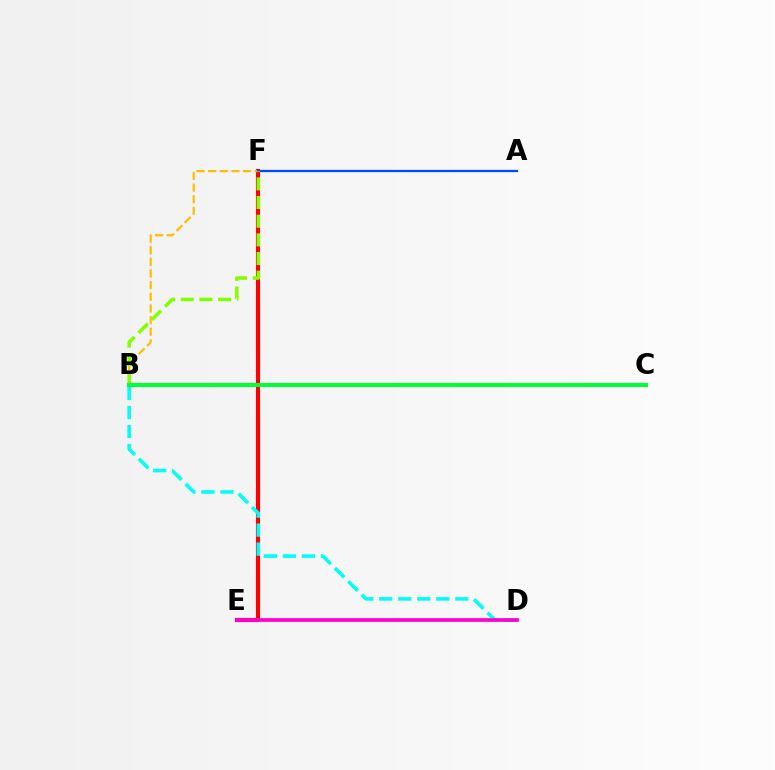{('E', 'F'): [{'color': '#ff0000', 'line_style': 'solid', 'thickness': 2.96}], ('B', 'F'): [{'color': '#ffbd00', 'line_style': 'dashed', 'thickness': 1.58}, {'color': '#84ff00', 'line_style': 'dashed', 'thickness': 2.54}], ('B', 'D'): [{'color': '#00fff6', 'line_style': 'dashed', 'thickness': 2.58}], ('A', 'F'): [{'color': '#004bff', 'line_style': 'solid', 'thickness': 1.65}], ('B', 'C'): [{'color': '#7200ff', 'line_style': 'dotted', 'thickness': 2.07}, {'color': '#00ff39', 'line_style': 'solid', 'thickness': 2.9}], ('D', 'E'): [{'color': '#ff00cf', 'line_style': 'solid', 'thickness': 2.67}]}